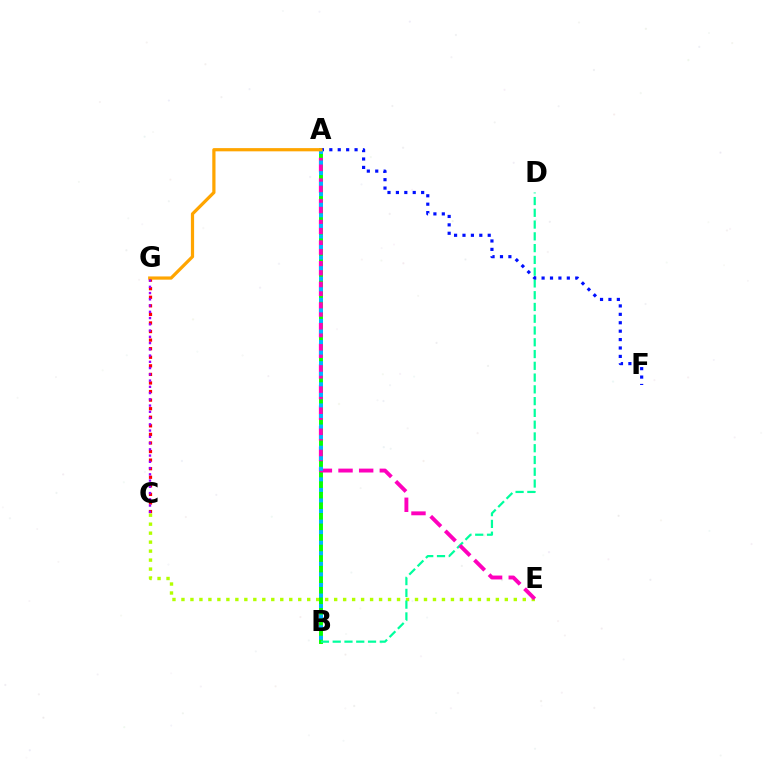{('C', 'E'): [{'color': '#b3ff00', 'line_style': 'dotted', 'thickness': 2.44}], ('A', 'B'): [{'color': '#08ff00', 'line_style': 'solid', 'thickness': 2.82}, {'color': '#00b5ff', 'line_style': 'dotted', 'thickness': 2.87}], ('B', 'D'): [{'color': '#00ff9d', 'line_style': 'dashed', 'thickness': 1.6}], ('A', 'F'): [{'color': '#0010ff', 'line_style': 'dotted', 'thickness': 2.29}], ('C', 'G'): [{'color': '#ff0000', 'line_style': 'dotted', 'thickness': 2.33}, {'color': '#9b00ff', 'line_style': 'dotted', 'thickness': 1.7}], ('A', 'E'): [{'color': '#ff00bd', 'line_style': 'dashed', 'thickness': 2.8}], ('A', 'G'): [{'color': '#ffa500', 'line_style': 'solid', 'thickness': 2.32}]}